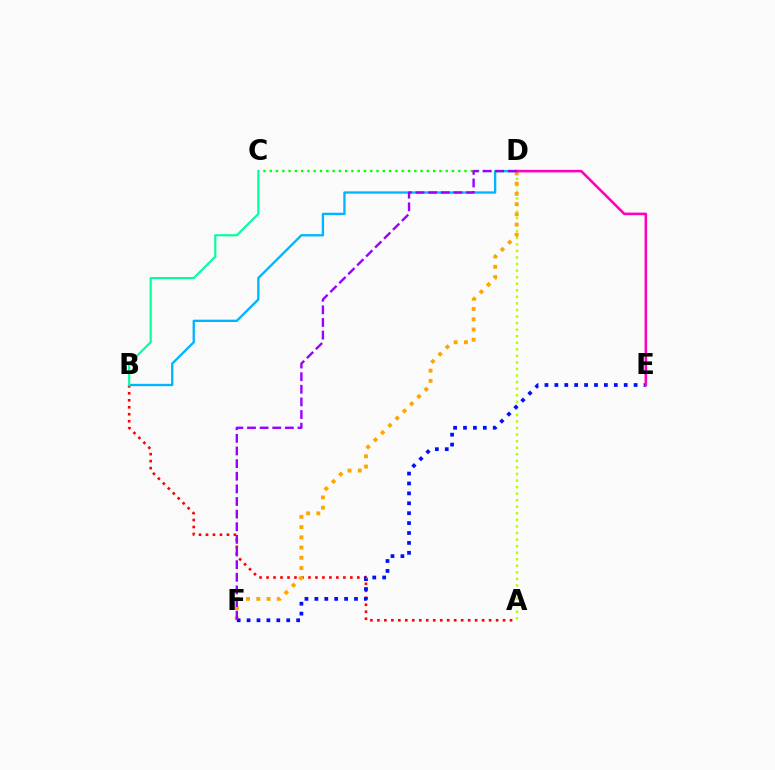{('A', 'B'): [{'color': '#ff0000', 'line_style': 'dotted', 'thickness': 1.9}], ('A', 'D'): [{'color': '#b3ff00', 'line_style': 'dotted', 'thickness': 1.78}], ('B', 'D'): [{'color': '#00b5ff', 'line_style': 'solid', 'thickness': 1.68}], ('D', 'F'): [{'color': '#ffa500', 'line_style': 'dotted', 'thickness': 2.78}, {'color': '#9b00ff', 'line_style': 'dashed', 'thickness': 1.72}], ('E', 'F'): [{'color': '#0010ff', 'line_style': 'dotted', 'thickness': 2.69}], ('C', 'D'): [{'color': '#08ff00', 'line_style': 'dotted', 'thickness': 1.71}], ('D', 'E'): [{'color': '#ff00bd', 'line_style': 'solid', 'thickness': 1.85}], ('B', 'C'): [{'color': '#00ff9d', 'line_style': 'solid', 'thickness': 1.54}]}